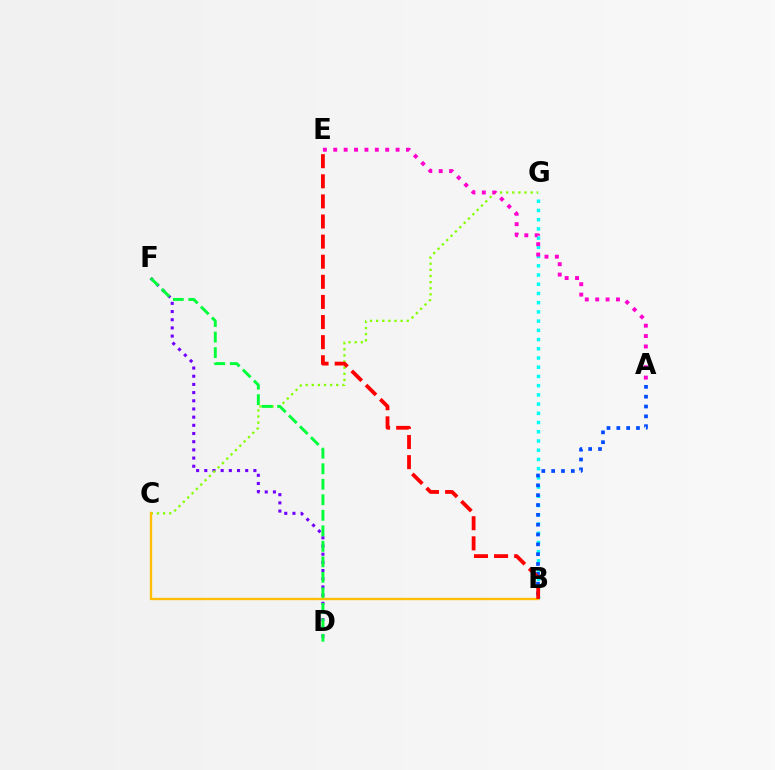{('B', 'G'): [{'color': '#00fff6', 'line_style': 'dotted', 'thickness': 2.51}], ('A', 'B'): [{'color': '#004bff', 'line_style': 'dotted', 'thickness': 2.67}], ('D', 'F'): [{'color': '#7200ff', 'line_style': 'dotted', 'thickness': 2.22}, {'color': '#00ff39', 'line_style': 'dashed', 'thickness': 2.11}], ('C', 'G'): [{'color': '#84ff00', 'line_style': 'dotted', 'thickness': 1.66}], ('B', 'C'): [{'color': '#ffbd00', 'line_style': 'solid', 'thickness': 1.69}], ('B', 'E'): [{'color': '#ff0000', 'line_style': 'dashed', 'thickness': 2.73}], ('A', 'E'): [{'color': '#ff00cf', 'line_style': 'dotted', 'thickness': 2.82}]}